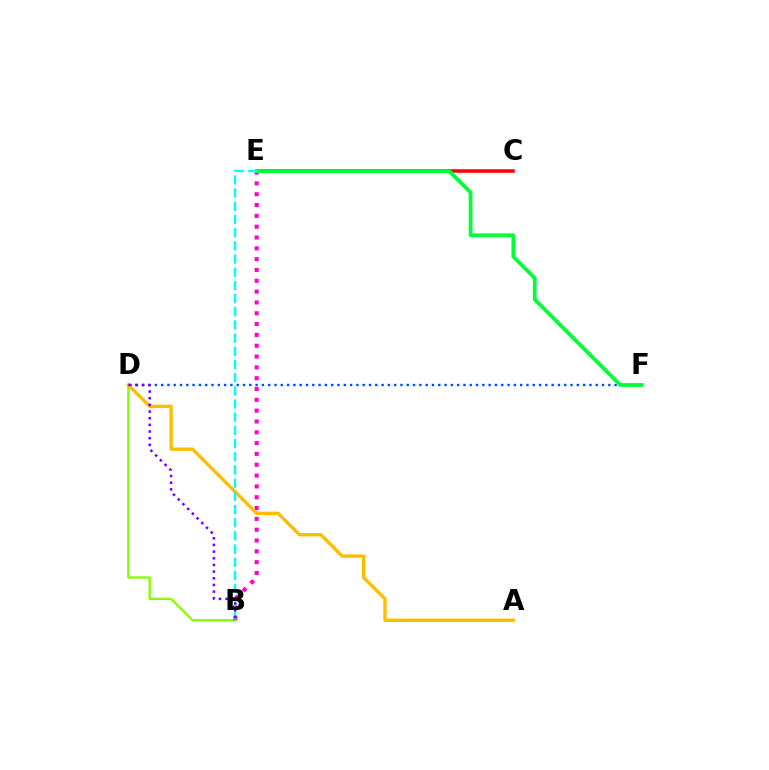{('B', 'D'): [{'color': '#84ff00', 'line_style': 'solid', 'thickness': 1.69}, {'color': '#7200ff', 'line_style': 'dotted', 'thickness': 1.81}], ('D', 'F'): [{'color': '#004bff', 'line_style': 'dotted', 'thickness': 1.71}], ('B', 'E'): [{'color': '#ff00cf', 'line_style': 'dotted', 'thickness': 2.94}, {'color': '#00fff6', 'line_style': 'dashed', 'thickness': 1.79}], ('C', 'E'): [{'color': '#ff0000', 'line_style': 'solid', 'thickness': 2.54}], ('A', 'D'): [{'color': '#ffbd00', 'line_style': 'solid', 'thickness': 2.43}], ('E', 'F'): [{'color': '#00ff39', 'line_style': 'solid', 'thickness': 2.71}]}